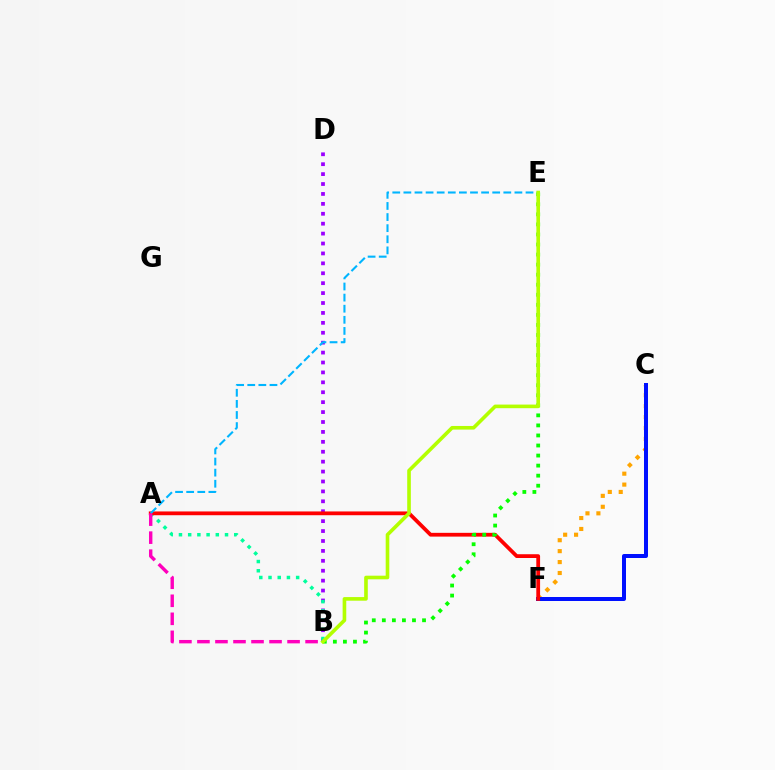{('C', 'F'): [{'color': '#ffa500', 'line_style': 'dotted', 'thickness': 2.97}, {'color': '#0010ff', 'line_style': 'solid', 'thickness': 2.88}], ('B', 'D'): [{'color': '#9b00ff', 'line_style': 'dotted', 'thickness': 2.69}], ('A', 'B'): [{'color': '#00ff9d', 'line_style': 'dotted', 'thickness': 2.5}, {'color': '#ff00bd', 'line_style': 'dashed', 'thickness': 2.45}], ('A', 'F'): [{'color': '#ff0000', 'line_style': 'solid', 'thickness': 2.72}], ('A', 'E'): [{'color': '#00b5ff', 'line_style': 'dashed', 'thickness': 1.51}], ('B', 'E'): [{'color': '#08ff00', 'line_style': 'dotted', 'thickness': 2.73}, {'color': '#b3ff00', 'line_style': 'solid', 'thickness': 2.61}]}